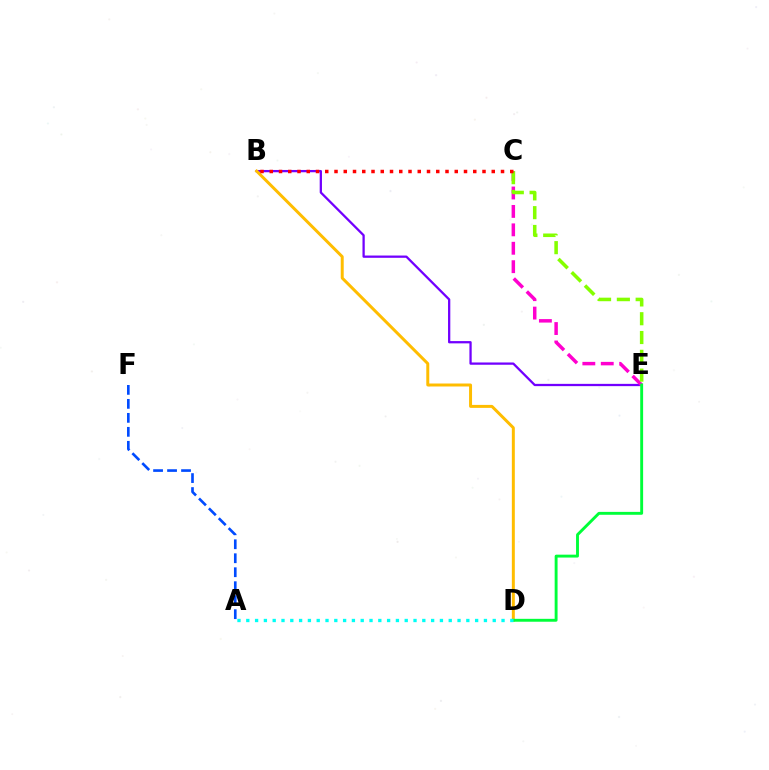{('B', 'E'): [{'color': '#7200ff', 'line_style': 'solid', 'thickness': 1.64}], ('C', 'E'): [{'color': '#ff00cf', 'line_style': 'dashed', 'thickness': 2.5}, {'color': '#84ff00', 'line_style': 'dashed', 'thickness': 2.55}], ('B', 'D'): [{'color': '#ffbd00', 'line_style': 'solid', 'thickness': 2.14}], ('D', 'E'): [{'color': '#00ff39', 'line_style': 'solid', 'thickness': 2.09}], ('B', 'C'): [{'color': '#ff0000', 'line_style': 'dotted', 'thickness': 2.51}], ('A', 'D'): [{'color': '#00fff6', 'line_style': 'dotted', 'thickness': 2.39}], ('A', 'F'): [{'color': '#004bff', 'line_style': 'dashed', 'thickness': 1.9}]}